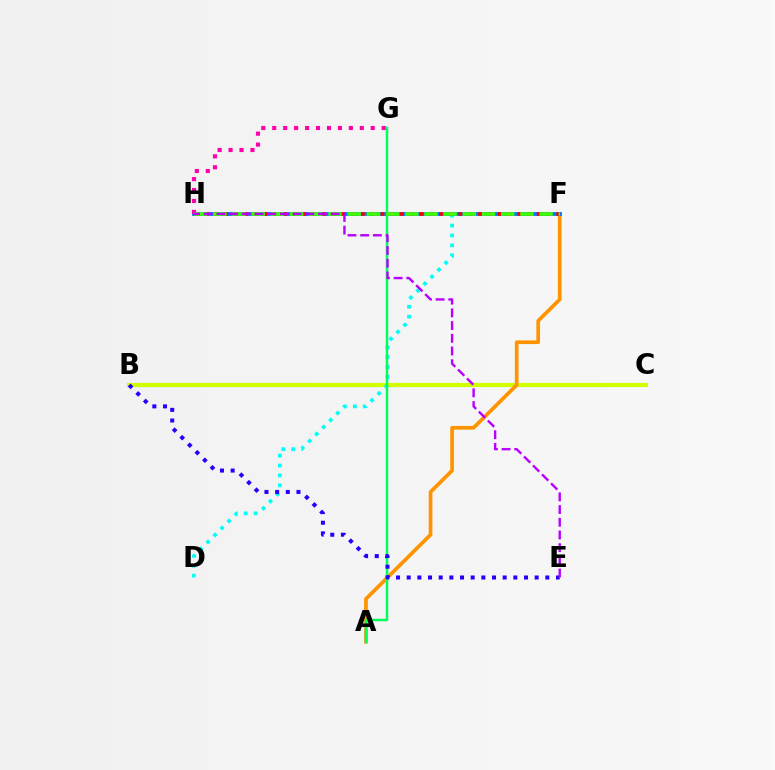{('B', 'C'): [{'color': '#d1ff00', 'line_style': 'solid', 'thickness': 3.0}], ('A', 'F'): [{'color': '#ff9400', 'line_style': 'solid', 'thickness': 2.66}], ('D', 'F'): [{'color': '#00fff6', 'line_style': 'dotted', 'thickness': 2.69}], ('A', 'G'): [{'color': '#00ff5c', 'line_style': 'solid', 'thickness': 1.79}], ('F', 'H'): [{'color': '#0074ff', 'line_style': 'solid', 'thickness': 2.7}, {'color': '#ff0000', 'line_style': 'dotted', 'thickness': 2.65}, {'color': '#3dff00', 'line_style': 'dashed', 'thickness': 2.61}], ('G', 'H'): [{'color': '#ff00ac', 'line_style': 'dotted', 'thickness': 2.97}], ('B', 'E'): [{'color': '#2500ff', 'line_style': 'dotted', 'thickness': 2.9}], ('E', 'H'): [{'color': '#b900ff', 'line_style': 'dashed', 'thickness': 1.73}]}